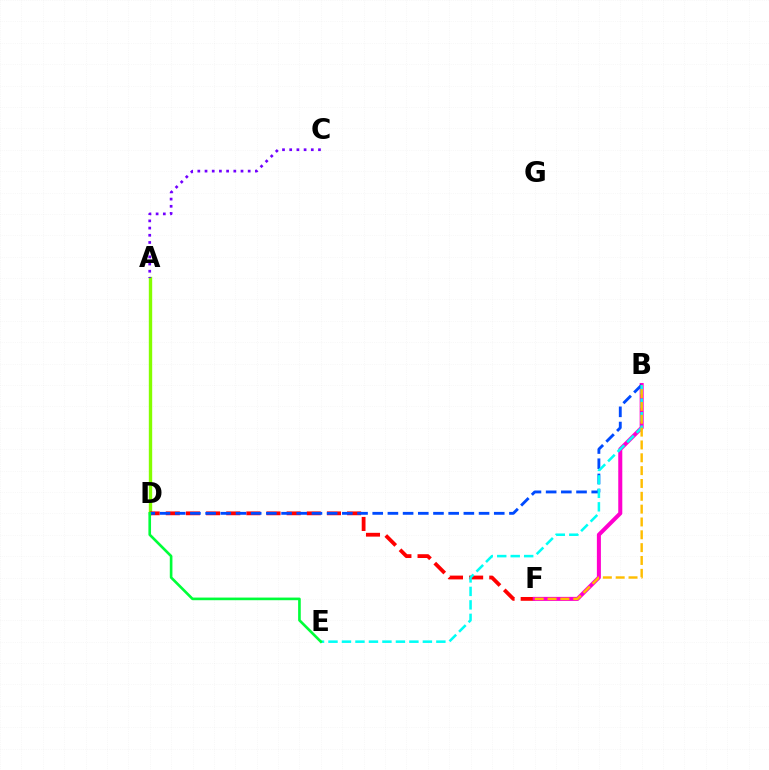{('A', 'D'): [{'color': '#84ff00', 'line_style': 'solid', 'thickness': 2.43}], ('D', 'F'): [{'color': '#ff0000', 'line_style': 'dashed', 'thickness': 2.74}], ('B', 'F'): [{'color': '#ff00cf', 'line_style': 'solid', 'thickness': 2.9}, {'color': '#ffbd00', 'line_style': 'dashed', 'thickness': 1.74}], ('A', 'C'): [{'color': '#7200ff', 'line_style': 'dotted', 'thickness': 1.95}], ('B', 'D'): [{'color': '#004bff', 'line_style': 'dashed', 'thickness': 2.06}], ('B', 'E'): [{'color': '#00fff6', 'line_style': 'dashed', 'thickness': 1.83}], ('D', 'E'): [{'color': '#00ff39', 'line_style': 'solid', 'thickness': 1.9}]}